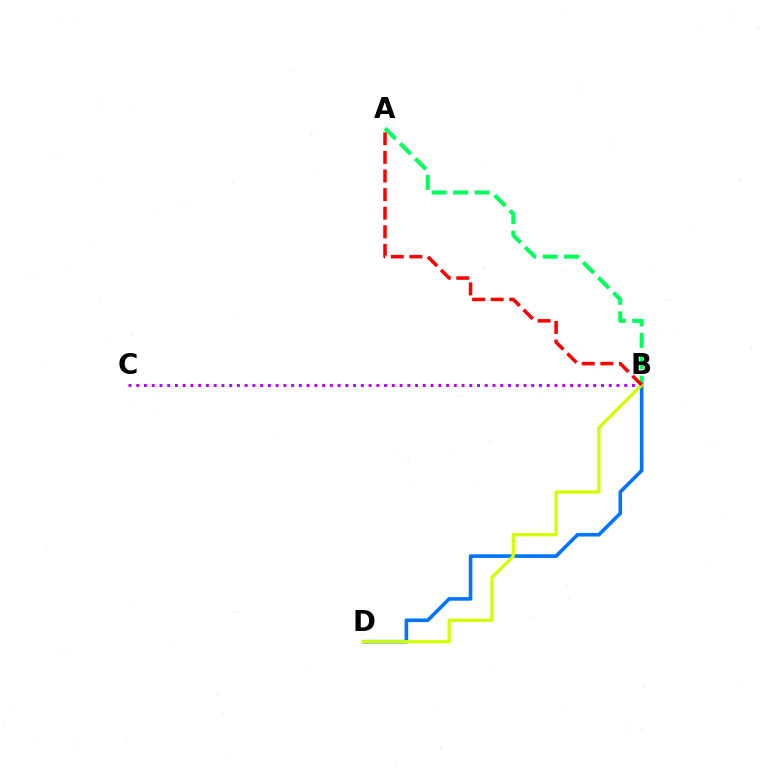{('A', 'B'): [{'color': '#00ff5c', 'line_style': 'dashed', 'thickness': 2.91}, {'color': '#ff0000', 'line_style': 'dashed', 'thickness': 2.53}], ('B', 'C'): [{'color': '#b900ff', 'line_style': 'dotted', 'thickness': 2.1}], ('B', 'D'): [{'color': '#0074ff', 'line_style': 'solid', 'thickness': 2.58}, {'color': '#d1ff00', 'line_style': 'solid', 'thickness': 2.34}]}